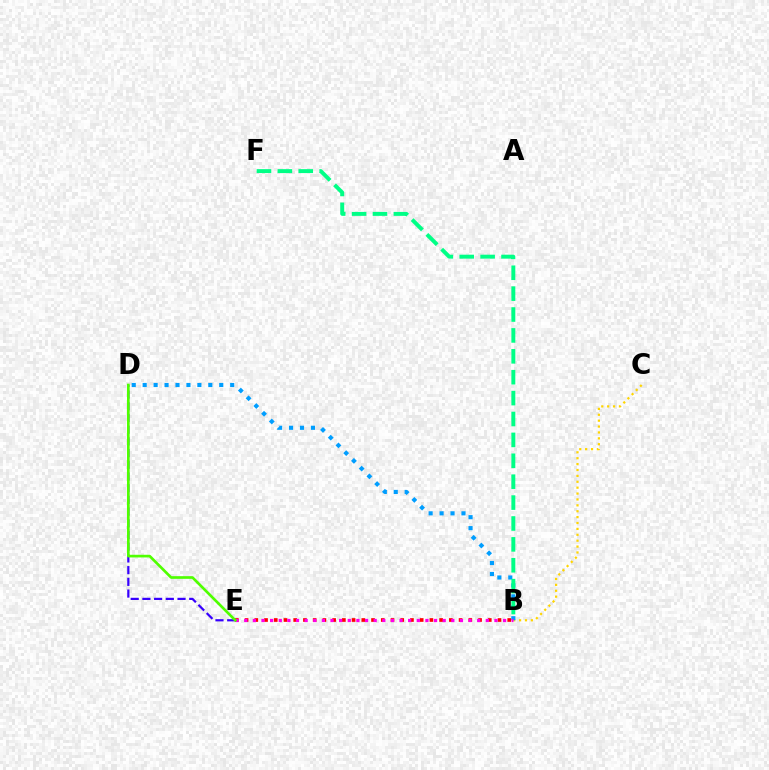{('B', 'C'): [{'color': '#ffd500', 'line_style': 'dotted', 'thickness': 1.6}], ('B', 'D'): [{'color': '#009eff', 'line_style': 'dotted', 'thickness': 2.97}], ('B', 'E'): [{'color': '#ff0000', 'line_style': 'dotted', 'thickness': 2.64}, {'color': '#ff00ed', 'line_style': 'dotted', 'thickness': 2.34}], ('D', 'E'): [{'color': '#3700ff', 'line_style': 'dashed', 'thickness': 1.59}, {'color': '#4fff00', 'line_style': 'solid', 'thickness': 1.92}], ('B', 'F'): [{'color': '#00ff86', 'line_style': 'dashed', 'thickness': 2.84}]}